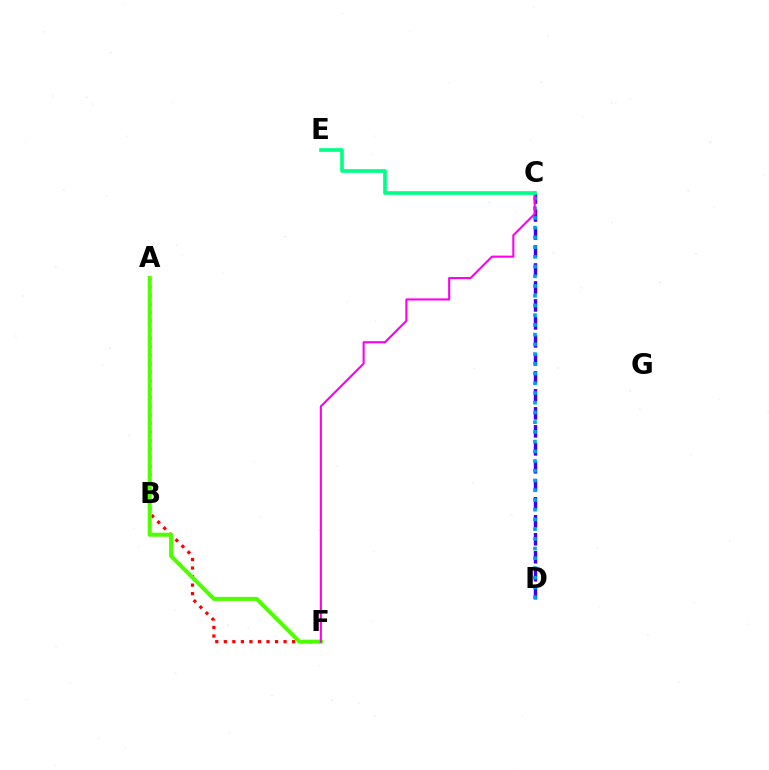{('A', 'B'): [{'color': '#ffd500', 'line_style': 'dotted', 'thickness': 1.77}], ('A', 'F'): [{'color': '#ff0000', 'line_style': 'dotted', 'thickness': 2.32}, {'color': '#4fff00', 'line_style': 'solid', 'thickness': 2.9}], ('C', 'D'): [{'color': '#3700ff', 'line_style': 'dashed', 'thickness': 2.44}, {'color': '#009eff', 'line_style': 'dotted', 'thickness': 2.64}], ('C', 'F'): [{'color': '#ff00ed', 'line_style': 'solid', 'thickness': 1.51}], ('C', 'E'): [{'color': '#00ff86', 'line_style': 'solid', 'thickness': 2.64}]}